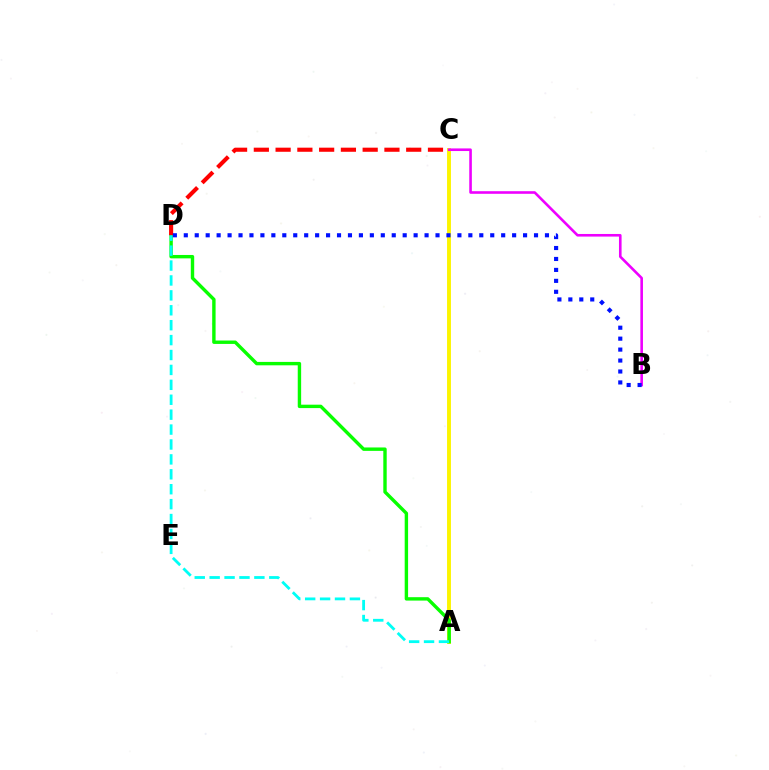{('A', 'C'): [{'color': '#fcf500', 'line_style': 'solid', 'thickness': 2.81}], ('B', 'C'): [{'color': '#ee00ff', 'line_style': 'solid', 'thickness': 1.88}], ('A', 'D'): [{'color': '#08ff00', 'line_style': 'solid', 'thickness': 2.45}, {'color': '#00fff6', 'line_style': 'dashed', 'thickness': 2.03}], ('C', 'D'): [{'color': '#ff0000', 'line_style': 'dashed', 'thickness': 2.96}], ('B', 'D'): [{'color': '#0010ff', 'line_style': 'dotted', 'thickness': 2.97}]}